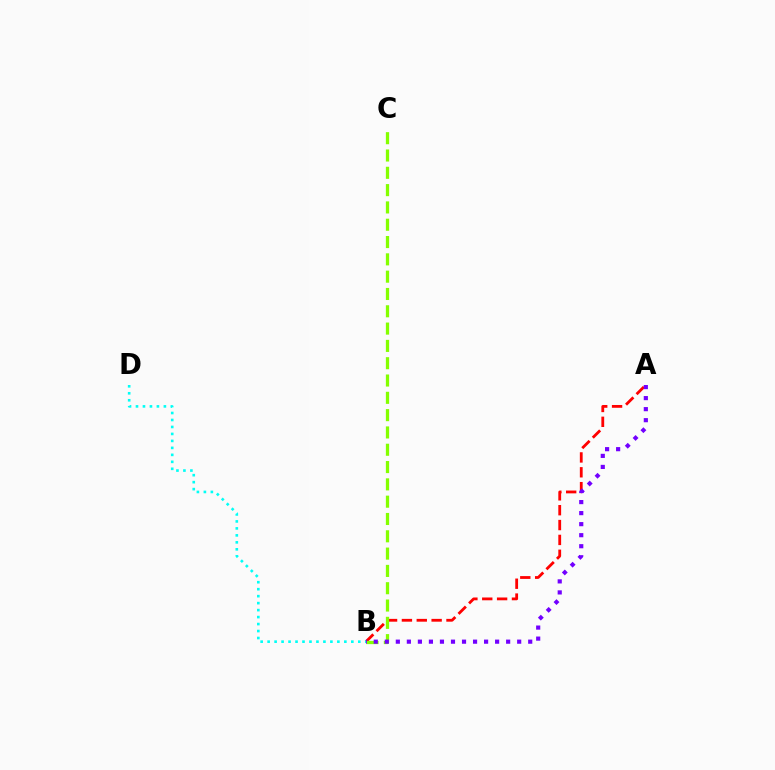{('A', 'B'): [{'color': '#ff0000', 'line_style': 'dashed', 'thickness': 2.02}, {'color': '#7200ff', 'line_style': 'dotted', 'thickness': 3.0}], ('B', 'C'): [{'color': '#84ff00', 'line_style': 'dashed', 'thickness': 2.35}], ('B', 'D'): [{'color': '#00fff6', 'line_style': 'dotted', 'thickness': 1.9}]}